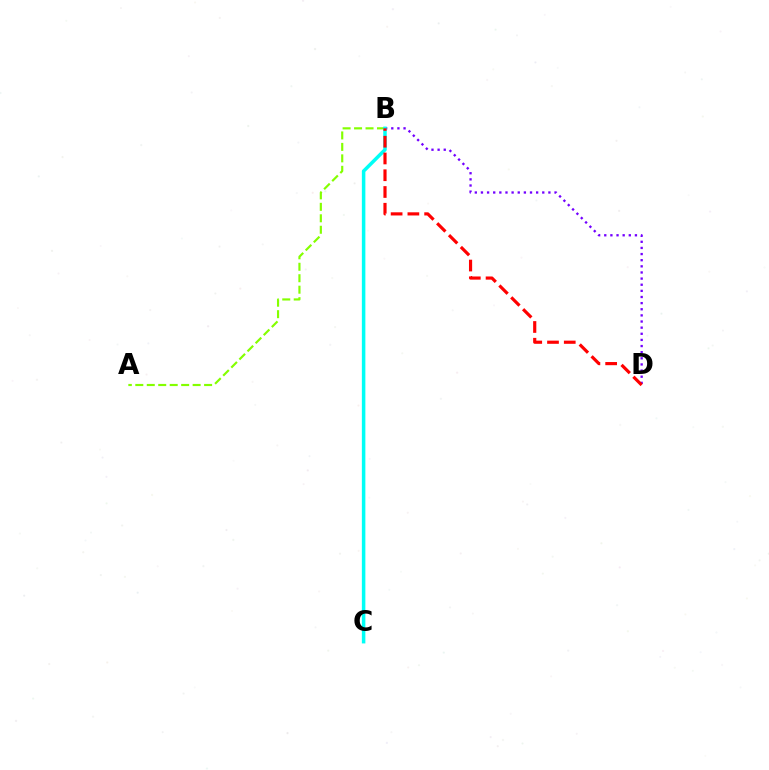{('A', 'B'): [{'color': '#84ff00', 'line_style': 'dashed', 'thickness': 1.56}], ('B', 'D'): [{'color': '#7200ff', 'line_style': 'dotted', 'thickness': 1.67}, {'color': '#ff0000', 'line_style': 'dashed', 'thickness': 2.28}], ('B', 'C'): [{'color': '#00fff6', 'line_style': 'solid', 'thickness': 2.53}]}